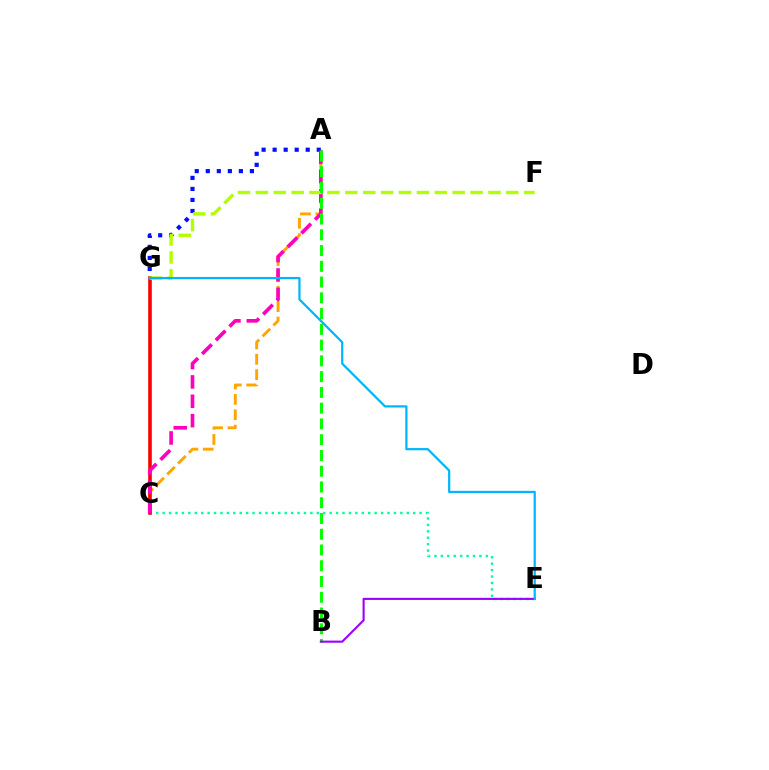{('A', 'C'): [{'color': '#ffa500', 'line_style': 'dashed', 'thickness': 2.09}, {'color': '#ff00bd', 'line_style': 'dashed', 'thickness': 2.63}], ('A', 'G'): [{'color': '#0010ff', 'line_style': 'dotted', 'thickness': 3.0}], ('C', 'E'): [{'color': '#00ff9d', 'line_style': 'dotted', 'thickness': 1.75}], ('C', 'G'): [{'color': '#ff0000', 'line_style': 'solid', 'thickness': 2.59}], ('F', 'G'): [{'color': '#b3ff00', 'line_style': 'dashed', 'thickness': 2.43}], ('A', 'B'): [{'color': '#08ff00', 'line_style': 'dashed', 'thickness': 2.14}], ('B', 'E'): [{'color': '#9b00ff', 'line_style': 'solid', 'thickness': 1.51}], ('E', 'G'): [{'color': '#00b5ff', 'line_style': 'solid', 'thickness': 1.6}]}